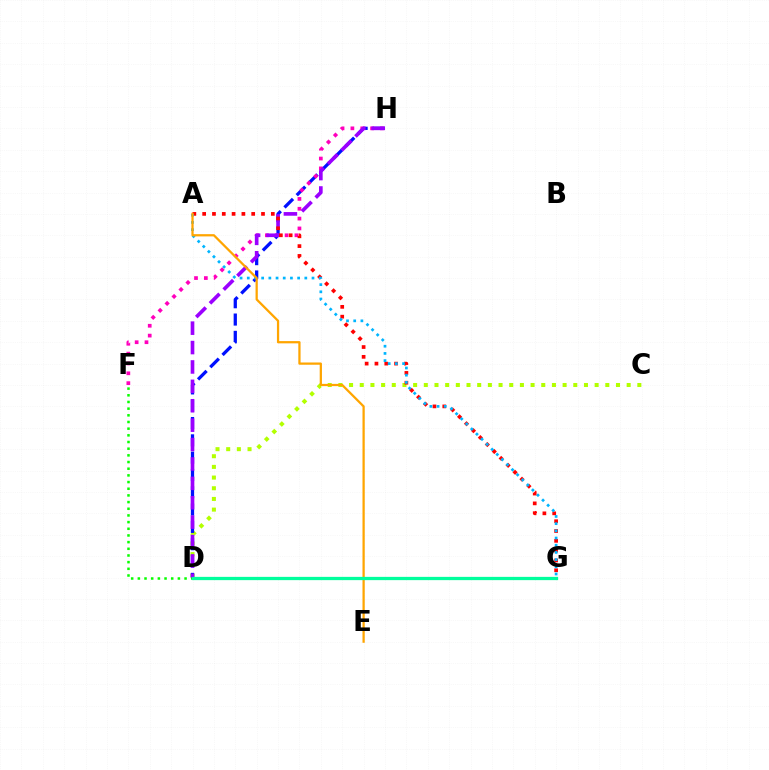{('C', 'D'): [{'color': '#b3ff00', 'line_style': 'dotted', 'thickness': 2.9}], ('D', 'H'): [{'color': '#0010ff', 'line_style': 'dashed', 'thickness': 2.35}, {'color': '#9b00ff', 'line_style': 'dashed', 'thickness': 2.64}], ('D', 'F'): [{'color': '#08ff00', 'line_style': 'dotted', 'thickness': 1.81}], ('F', 'H'): [{'color': '#ff00bd', 'line_style': 'dotted', 'thickness': 2.68}], ('A', 'G'): [{'color': '#ff0000', 'line_style': 'dotted', 'thickness': 2.66}, {'color': '#00b5ff', 'line_style': 'dotted', 'thickness': 1.95}], ('A', 'E'): [{'color': '#ffa500', 'line_style': 'solid', 'thickness': 1.62}], ('D', 'G'): [{'color': '#00ff9d', 'line_style': 'solid', 'thickness': 2.35}]}